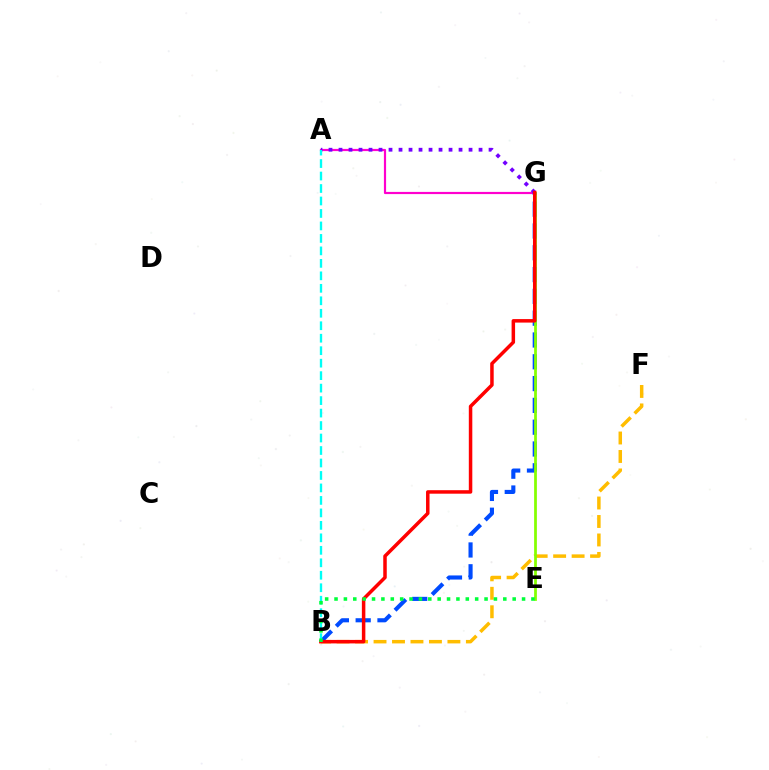{('A', 'G'): [{'color': '#ff00cf', 'line_style': 'solid', 'thickness': 1.58}, {'color': '#7200ff', 'line_style': 'dotted', 'thickness': 2.72}], ('B', 'F'): [{'color': '#ffbd00', 'line_style': 'dashed', 'thickness': 2.51}], ('B', 'G'): [{'color': '#004bff', 'line_style': 'dashed', 'thickness': 2.96}, {'color': '#ff0000', 'line_style': 'solid', 'thickness': 2.52}], ('A', 'B'): [{'color': '#00fff6', 'line_style': 'dashed', 'thickness': 1.69}], ('E', 'G'): [{'color': '#84ff00', 'line_style': 'solid', 'thickness': 1.98}], ('B', 'E'): [{'color': '#00ff39', 'line_style': 'dotted', 'thickness': 2.55}]}